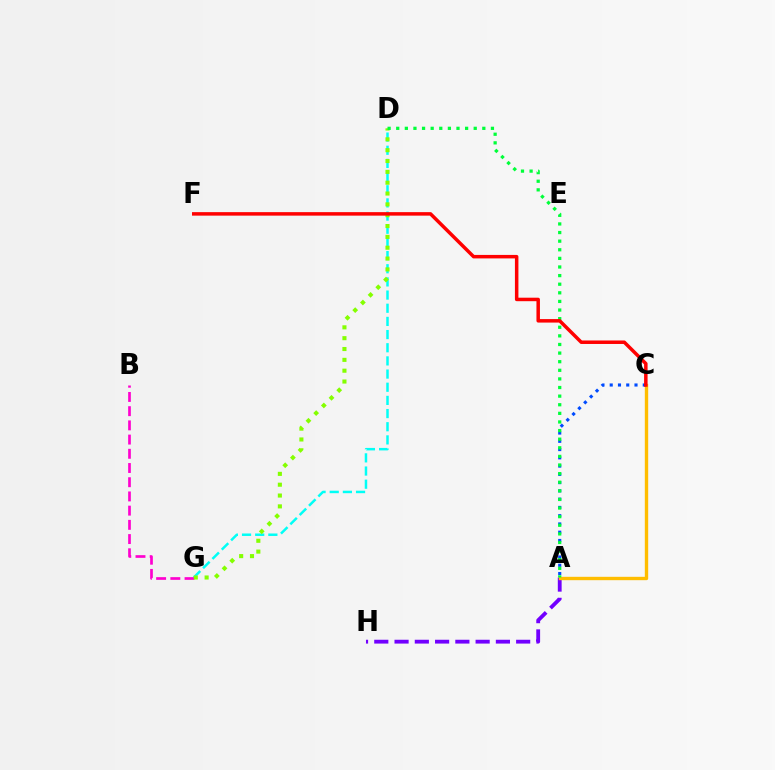{('D', 'G'): [{'color': '#00fff6', 'line_style': 'dashed', 'thickness': 1.79}, {'color': '#84ff00', 'line_style': 'dotted', 'thickness': 2.94}], ('A', 'H'): [{'color': '#7200ff', 'line_style': 'dashed', 'thickness': 2.75}], ('B', 'G'): [{'color': '#ff00cf', 'line_style': 'dashed', 'thickness': 1.93}], ('A', 'C'): [{'color': '#ffbd00', 'line_style': 'solid', 'thickness': 2.43}, {'color': '#004bff', 'line_style': 'dotted', 'thickness': 2.25}], ('A', 'D'): [{'color': '#00ff39', 'line_style': 'dotted', 'thickness': 2.34}], ('C', 'F'): [{'color': '#ff0000', 'line_style': 'solid', 'thickness': 2.51}]}